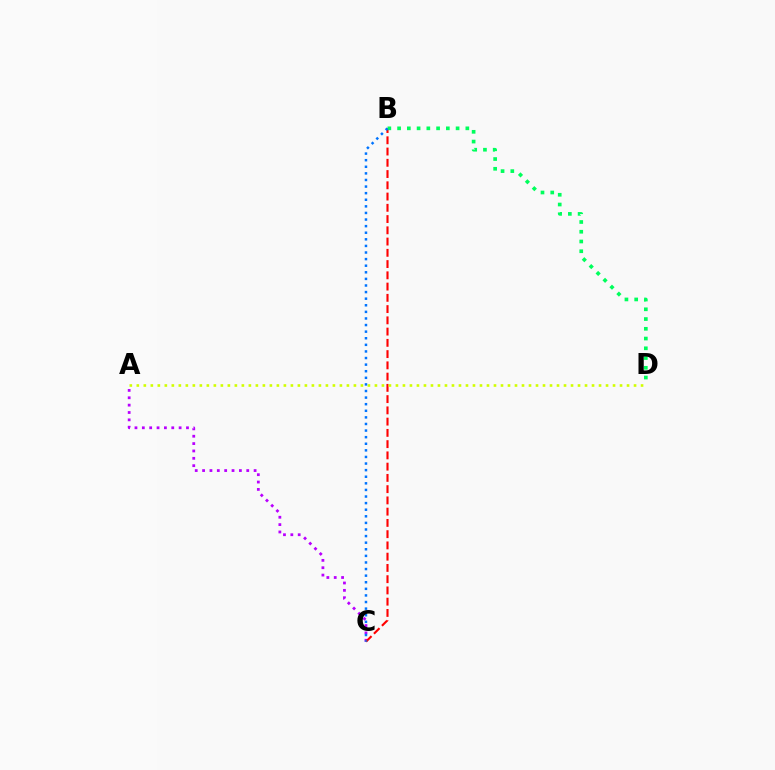{('A', 'C'): [{'color': '#b900ff', 'line_style': 'dotted', 'thickness': 2.0}], ('B', 'C'): [{'color': '#ff0000', 'line_style': 'dashed', 'thickness': 1.53}, {'color': '#0074ff', 'line_style': 'dotted', 'thickness': 1.79}], ('A', 'D'): [{'color': '#d1ff00', 'line_style': 'dotted', 'thickness': 1.9}], ('B', 'D'): [{'color': '#00ff5c', 'line_style': 'dotted', 'thickness': 2.65}]}